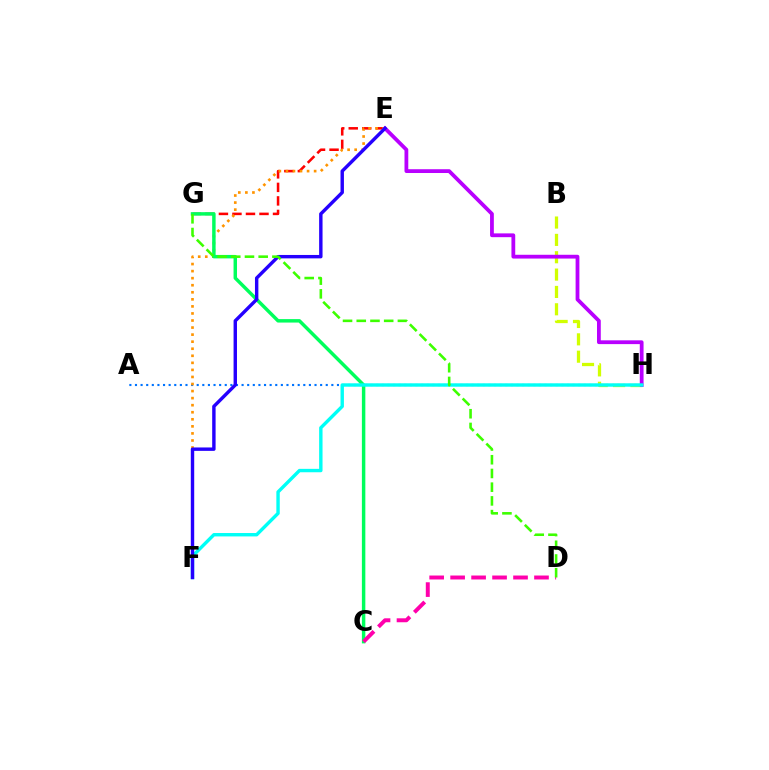{('A', 'H'): [{'color': '#0074ff', 'line_style': 'dotted', 'thickness': 1.52}], ('E', 'G'): [{'color': '#ff0000', 'line_style': 'dashed', 'thickness': 1.84}], ('E', 'F'): [{'color': '#ff9400', 'line_style': 'dotted', 'thickness': 1.92}, {'color': '#2500ff', 'line_style': 'solid', 'thickness': 2.46}], ('C', 'G'): [{'color': '#00ff5c', 'line_style': 'solid', 'thickness': 2.49}], ('B', 'H'): [{'color': '#d1ff00', 'line_style': 'dashed', 'thickness': 2.36}], ('E', 'H'): [{'color': '#b900ff', 'line_style': 'solid', 'thickness': 2.73}], ('F', 'H'): [{'color': '#00fff6', 'line_style': 'solid', 'thickness': 2.45}], ('C', 'D'): [{'color': '#ff00ac', 'line_style': 'dashed', 'thickness': 2.85}], ('D', 'G'): [{'color': '#3dff00', 'line_style': 'dashed', 'thickness': 1.86}]}